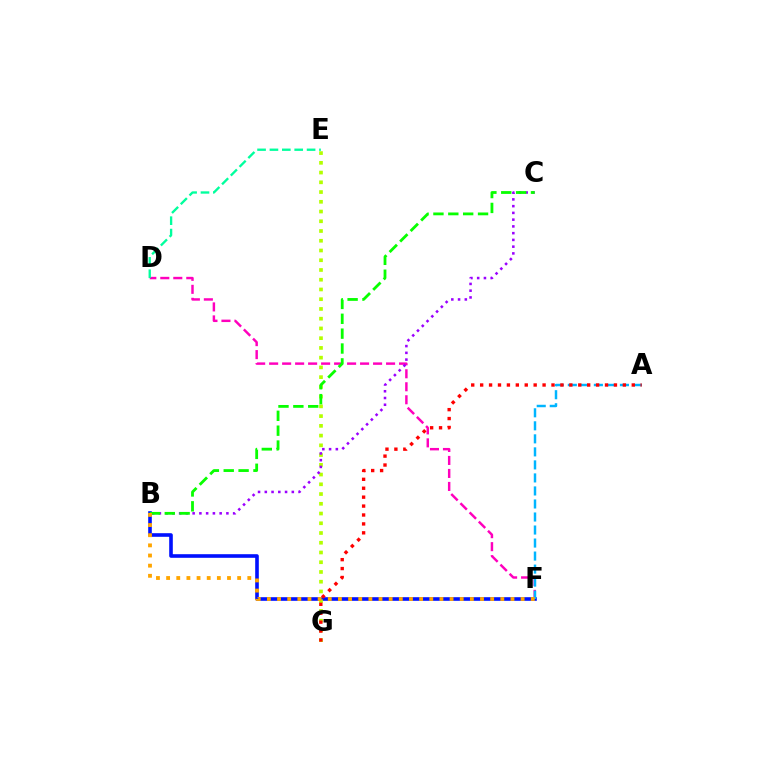{('B', 'F'): [{'color': '#0010ff', 'line_style': 'solid', 'thickness': 2.6}, {'color': '#ffa500', 'line_style': 'dotted', 'thickness': 2.76}], ('D', 'F'): [{'color': '#ff00bd', 'line_style': 'dashed', 'thickness': 1.76}], ('E', 'G'): [{'color': '#b3ff00', 'line_style': 'dotted', 'thickness': 2.65}], ('B', 'C'): [{'color': '#9b00ff', 'line_style': 'dotted', 'thickness': 1.83}, {'color': '#08ff00', 'line_style': 'dashed', 'thickness': 2.02}], ('A', 'F'): [{'color': '#00b5ff', 'line_style': 'dashed', 'thickness': 1.77}], ('A', 'G'): [{'color': '#ff0000', 'line_style': 'dotted', 'thickness': 2.42}], ('D', 'E'): [{'color': '#00ff9d', 'line_style': 'dashed', 'thickness': 1.68}]}